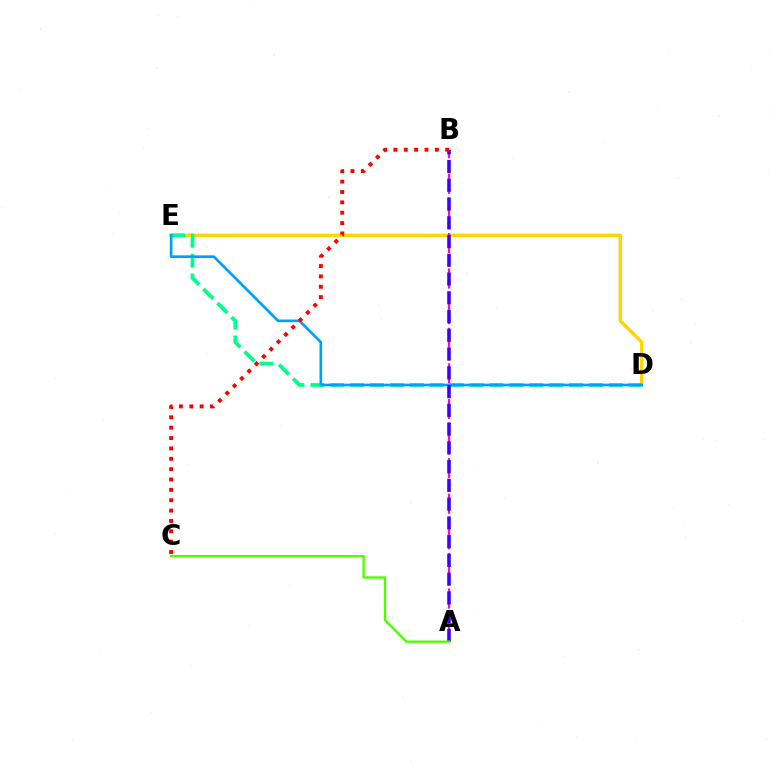{('D', 'E'): [{'color': '#ffd500', 'line_style': 'solid', 'thickness': 2.42}, {'color': '#00ff86', 'line_style': 'dashed', 'thickness': 2.7}, {'color': '#009eff', 'line_style': 'solid', 'thickness': 1.91}], ('A', 'B'): [{'color': '#ff00ed', 'line_style': 'dashed', 'thickness': 1.61}, {'color': '#3700ff', 'line_style': 'dashed', 'thickness': 2.55}], ('A', 'C'): [{'color': '#4fff00', 'line_style': 'solid', 'thickness': 1.69}], ('B', 'C'): [{'color': '#ff0000', 'line_style': 'dotted', 'thickness': 2.82}]}